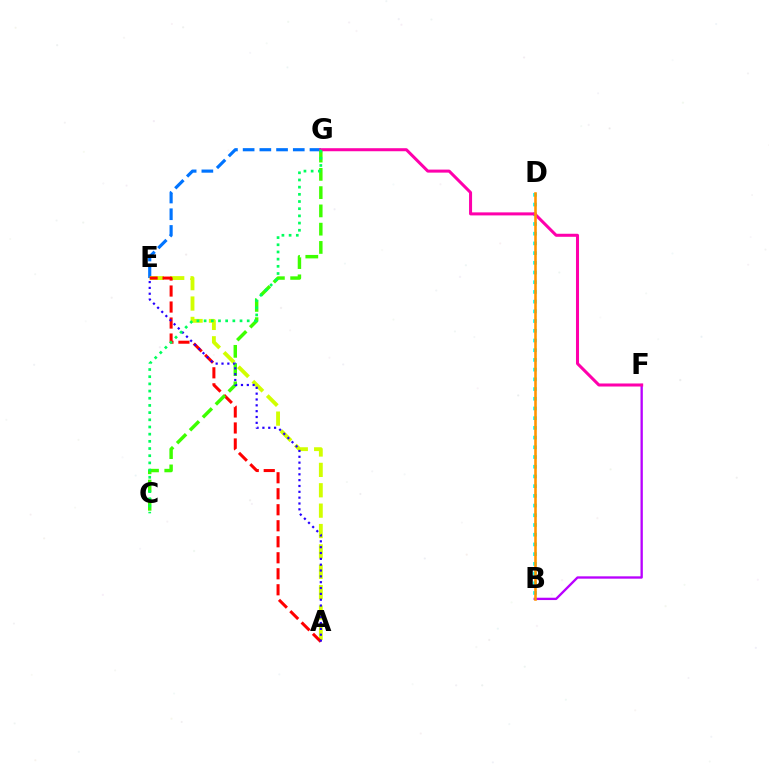{('E', 'G'): [{'color': '#0074ff', 'line_style': 'dashed', 'thickness': 2.27}], ('A', 'E'): [{'color': '#d1ff00', 'line_style': 'dashed', 'thickness': 2.77}, {'color': '#ff0000', 'line_style': 'dashed', 'thickness': 2.17}, {'color': '#2500ff', 'line_style': 'dotted', 'thickness': 1.59}], ('B', 'D'): [{'color': '#00fff6', 'line_style': 'dotted', 'thickness': 2.64}, {'color': '#ff9400', 'line_style': 'solid', 'thickness': 1.87}], ('B', 'F'): [{'color': '#b900ff', 'line_style': 'solid', 'thickness': 1.68}], ('C', 'G'): [{'color': '#3dff00', 'line_style': 'dashed', 'thickness': 2.48}, {'color': '#00ff5c', 'line_style': 'dotted', 'thickness': 1.95}], ('F', 'G'): [{'color': '#ff00ac', 'line_style': 'solid', 'thickness': 2.18}]}